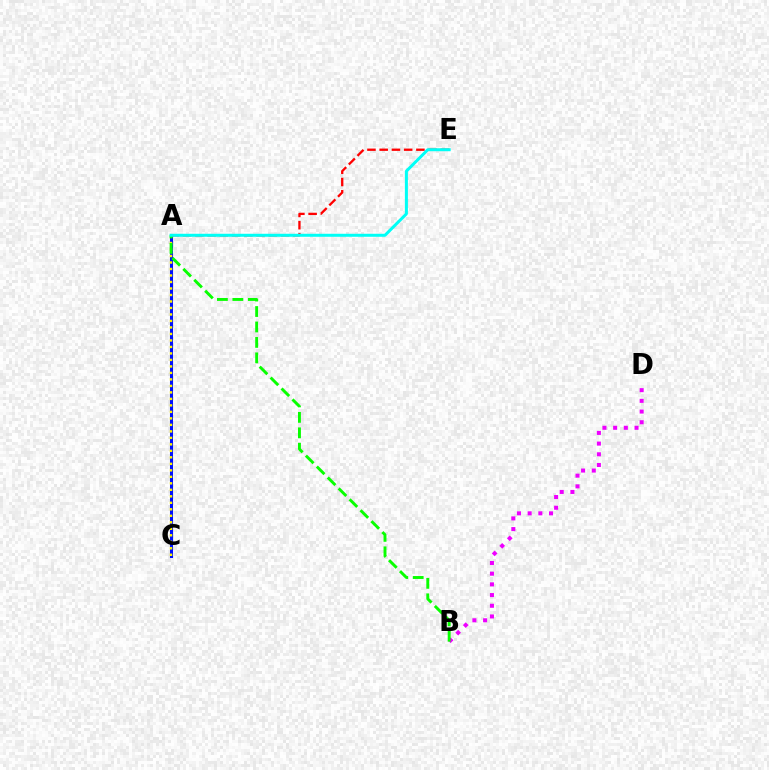{('A', 'C'): [{'color': '#0010ff', 'line_style': 'solid', 'thickness': 2.19}, {'color': '#fcf500', 'line_style': 'dotted', 'thickness': 1.76}], ('A', 'E'): [{'color': '#ff0000', 'line_style': 'dashed', 'thickness': 1.66}, {'color': '#00fff6', 'line_style': 'solid', 'thickness': 2.17}], ('B', 'D'): [{'color': '#ee00ff', 'line_style': 'dotted', 'thickness': 2.9}], ('A', 'B'): [{'color': '#08ff00', 'line_style': 'dashed', 'thickness': 2.1}]}